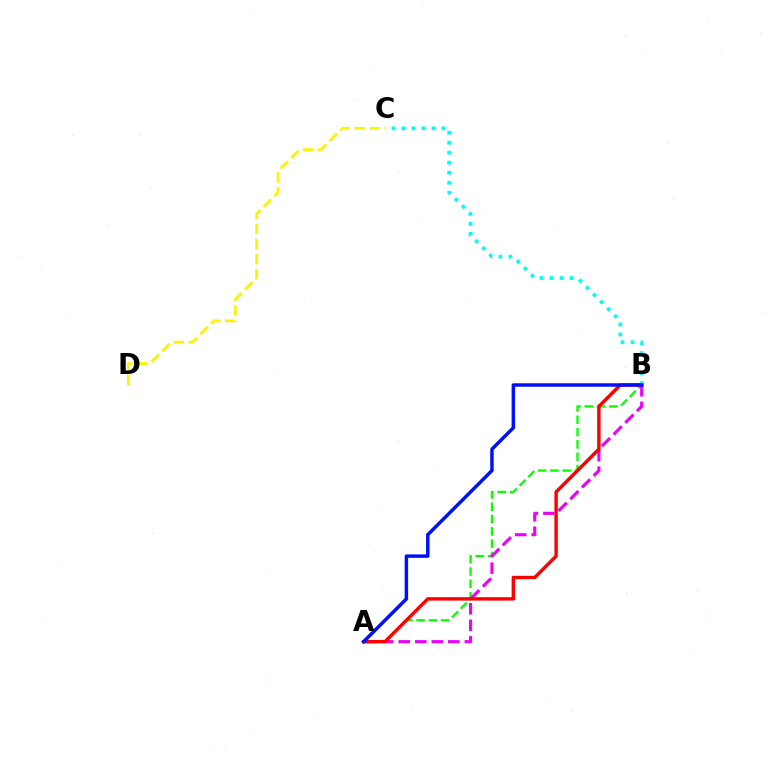{('A', 'B'): [{'color': '#08ff00', 'line_style': 'dashed', 'thickness': 1.67}, {'color': '#ee00ff', 'line_style': 'dashed', 'thickness': 2.24}, {'color': '#ff0000', 'line_style': 'solid', 'thickness': 2.46}, {'color': '#0010ff', 'line_style': 'solid', 'thickness': 2.49}], ('B', 'C'): [{'color': '#00fff6', 'line_style': 'dotted', 'thickness': 2.72}], ('C', 'D'): [{'color': '#fcf500', 'line_style': 'dashed', 'thickness': 2.05}]}